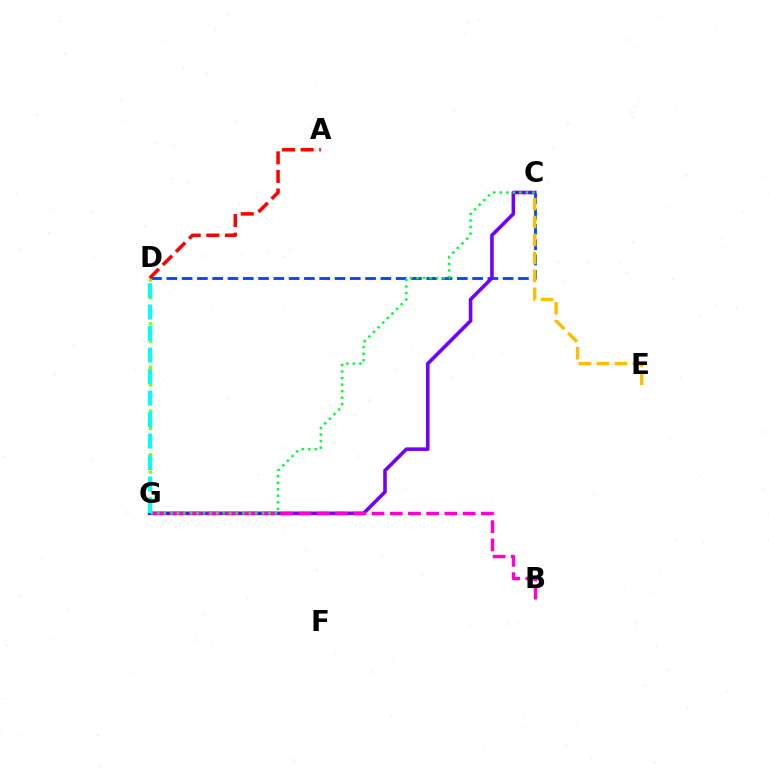{('C', 'D'): [{'color': '#004bff', 'line_style': 'dashed', 'thickness': 2.08}], ('C', 'G'): [{'color': '#7200ff', 'line_style': 'solid', 'thickness': 2.58}, {'color': '#00ff39', 'line_style': 'dotted', 'thickness': 1.78}], ('D', 'G'): [{'color': '#84ff00', 'line_style': 'dotted', 'thickness': 2.37}, {'color': '#00fff6', 'line_style': 'dashed', 'thickness': 2.92}], ('C', 'E'): [{'color': '#ffbd00', 'line_style': 'dashed', 'thickness': 2.44}], ('B', 'G'): [{'color': '#ff00cf', 'line_style': 'dashed', 'thickness': 2.48}], ('A', 'D'): [{'color': '#ff0000', 'line_style': 'dashed', 'thickness': 2.53}]}